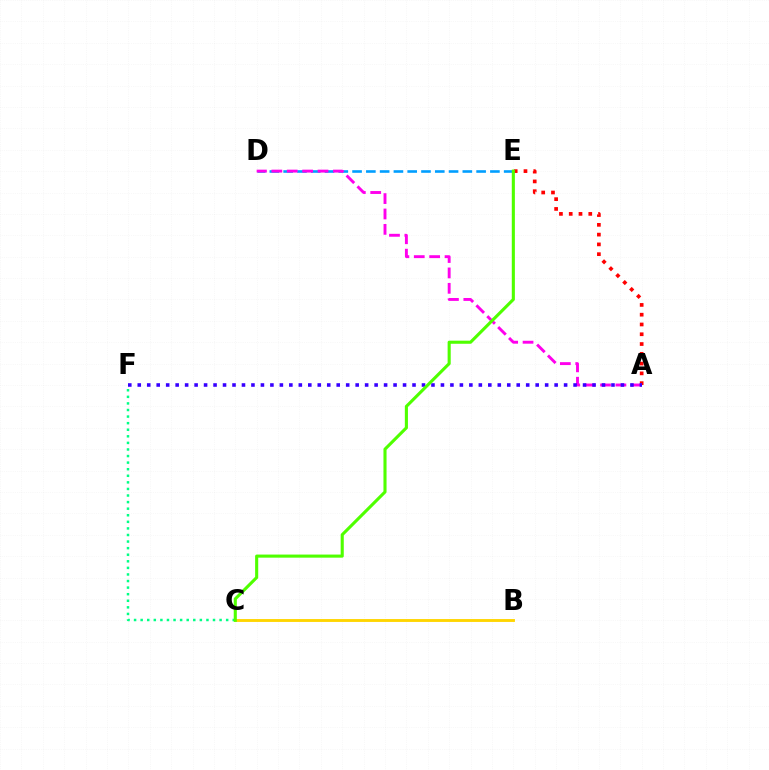{('B', 'C'): [{'color': '#ffd500', 'line_style': 'solid', 'thickness': 2.07}], ('A', 'E'): [{'color': '#ff0000', 'line_style': 'dotted', 'thickness': 2.66}], ('D', 'E'): [{'color': '#009eff', 'line_style': 'dashed', 'thickness': 1.87}], ('C', 'F'): [{'color': '#00ff86', 'line_style': 'dotted', 'thickness': 1.79}], ('A', 'D'): [{'color': '#ff00ed', 'line_style': 'dashed', 'thickness': 2.09}], ('A', 'F'): [{'color': '#3700ff', 'line_style': 'dotted', 'thickness': 2.57}], ('C', 'E'): [{'color': '#4fff00', 'line_style': 'solid', 'thickness': 2.23}]}